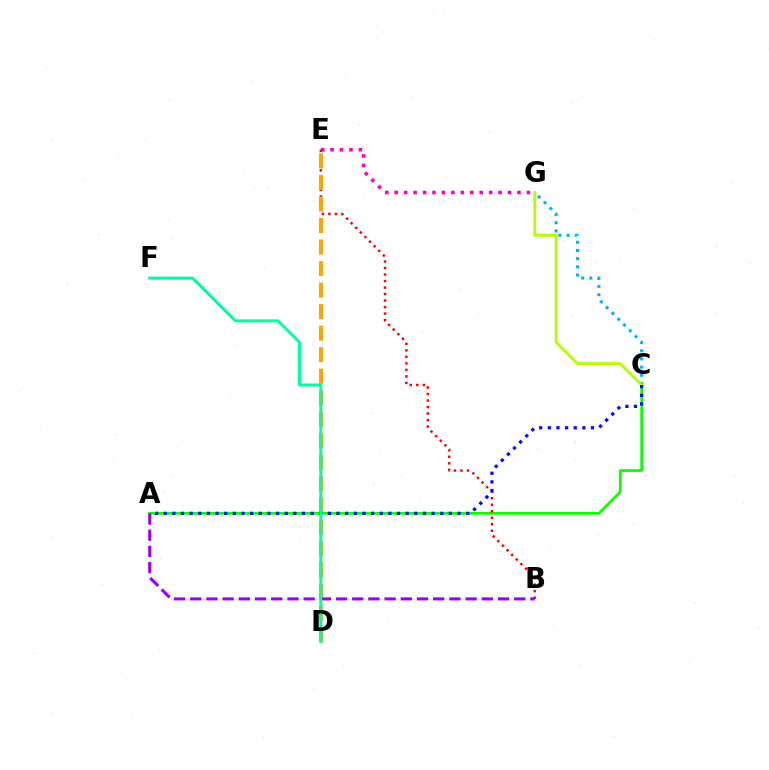{('E', 'G'): [{'color': '#ff00bd', 'line_style': 'dotted', 'thickness': 2.57}], ('A', 'C'): [{'color': '#08ff00', 'line_style': 'solid', 'thickness': 1.93}, {'color': '#0010ff', 'line_style': 'dotted', 'thickness': 2.35}], ('C', 'G'): [{'color': '#00b5ff', 'line_style': 'dotted', 'thickness': 2.23}, {'color': '#b3ff00', 'line_style': 'solid', 'thickness': 2.03}], ('B', 'E'): [{'color': '#ff0000', 'line_style': 'dotted', 'thickness': 1.77}], ('D', 'E'): [{'color': '#ffa500', 'line_style': 'dashed', 'thickness': 2.92}], ('A', 'B'): [{'color': '#9b00ff', 'line_style': 'dashed', 'thickness': 2.2}], ('D', 'F'): [{'color': '#00ff9d', 'line_style': 'solid', 'thickness': 2.14}]}